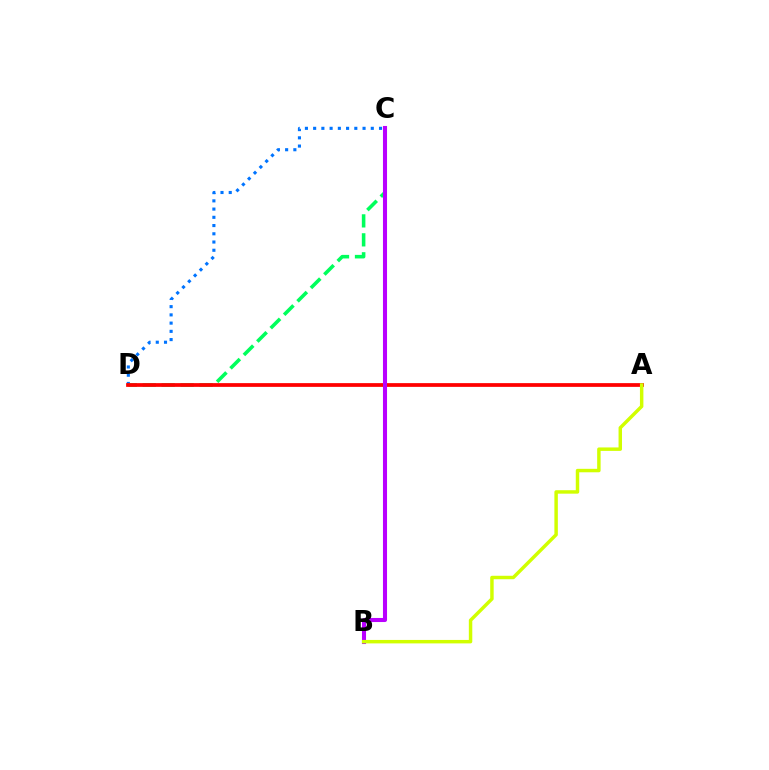{('C', 'D'): [{'color': '#0074ff', 'line_style': 'dotted', 'thickness': 2.24}, {'color': '#00ff5c', 'line_style': 'dashed', 'thickness': 2.58}], ('A', 'D'): [{'color': '#ff0000', 'line_style': 'solid', 'thickness': 2.69}], ('B', 'C'): [{'color': '#b900ff', 'line_style': 'solid', 'thickness': 2.93}], ('A', 'B'): [{'color': '#d1ff00', 'line_style': 'solid', 'thickness': 2.49}]}